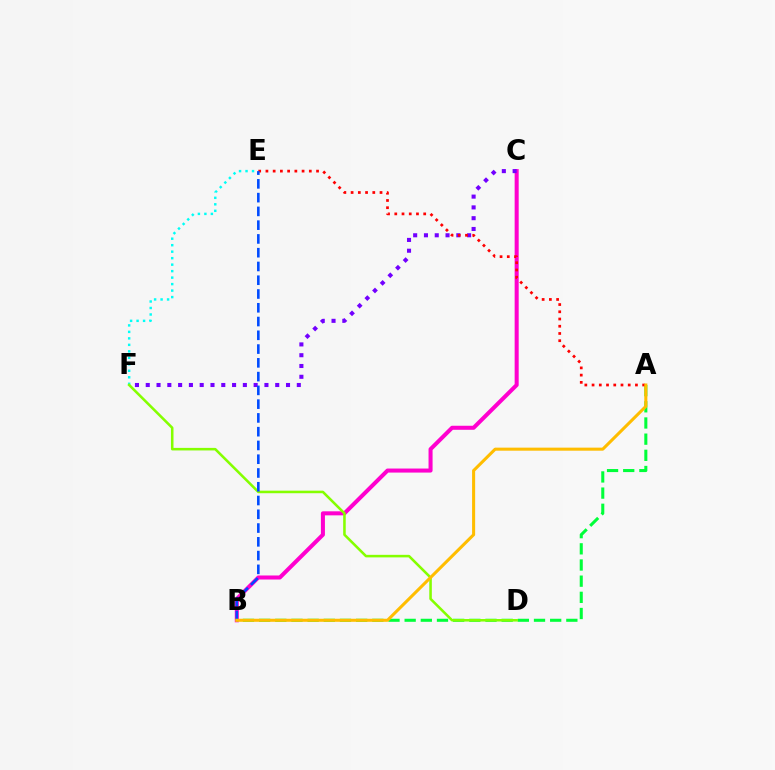{('B', 'C'): [{'color': '#ff00cf', 'line_style': 'solid', 'thickness': 2.9}], ('E', 'F'): [{'color': '#00fff6', 'line_style': 'dotted', 'thickness': 1.76}], ('A', 'B'): [{'color': '#00ff39', 'line_style': 'dashed', 'thickness': 2.2}, {'color': '#ffbd00', 'line_style': 'solid', 'thickness': 2.2}], ('C', 'F'): [{'color': '#7200ff', 'line_style': 'dotted', 'thickness': 2.93}], ('D', 'F'): [{'color': '#84ff00', 'line_style': 'solid', 'thickness': 1.84}], ('A', 'E'): [{'color': '#ff0000', 'line_style': 'dotted', 'thickness': 1.96}], ('B', 'E'): [{'color': '#004bff', 'line_style': 'dashed', 'thickness': 1.87}]}